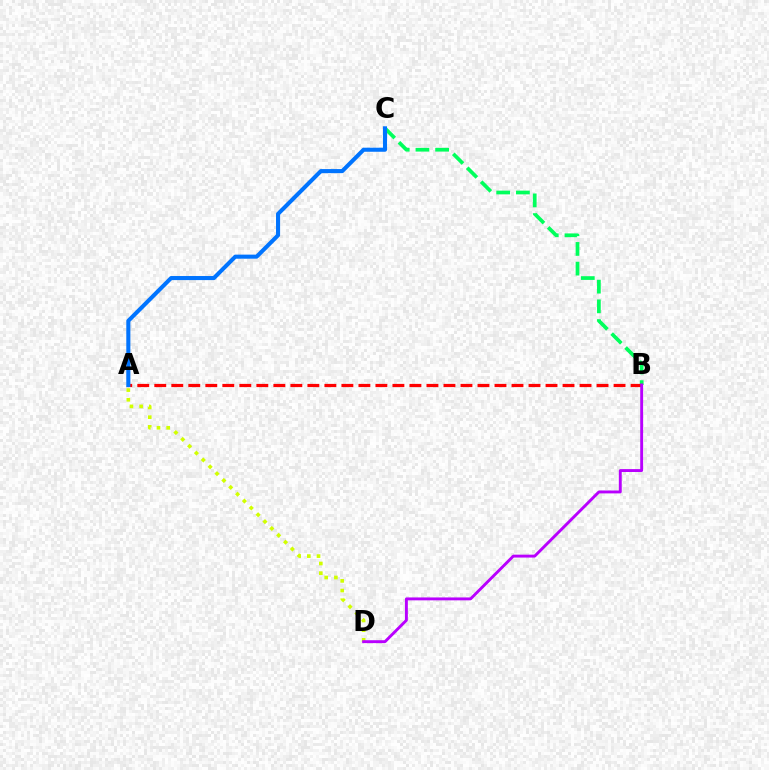{('A', 'D'): [{'color': '#d1ff00', 'line_style': 'dotted', 'thickness': 2.63}], ('B', 'C'): [{'color': '#00ff5c', 'line_style': 'dashed', 'thickness': 2.68}], ('A', 'B'): [{'color': '#ff0000', 'line_style': 'dashed', 'thickness': 2.31}], ('B', 'D'): [{'color': '#b900ff', 'line_style': 'solid', 'thickness': 2.09}], ('A', 'C'): [{'color': '#0074ff', 'line_style': 'solid', 'thickness': 2.93}]}